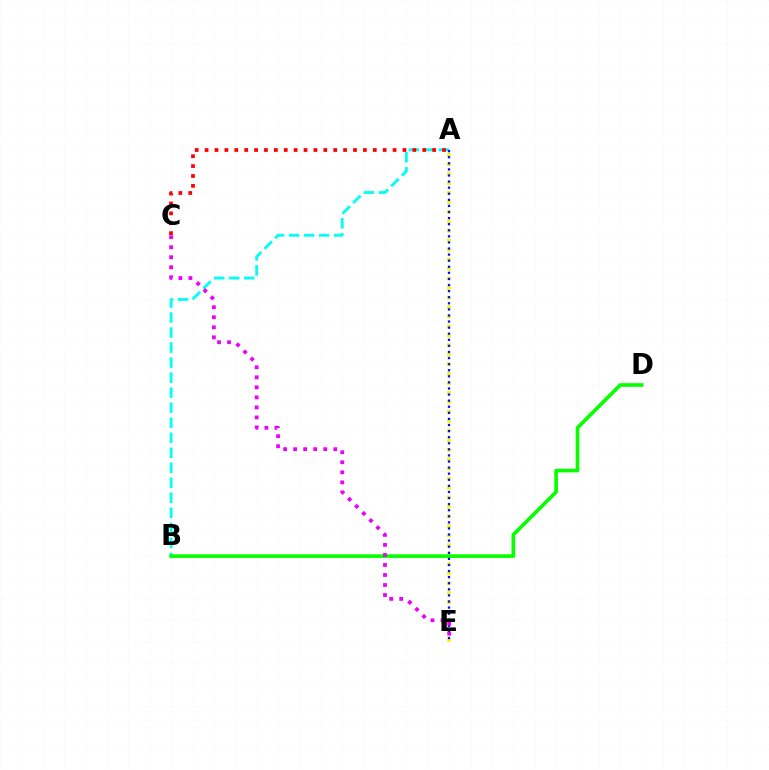{('A', 'B'): [{'color': '#00fff6', 'line_style': 'dashed', 'thickness': 2.04}], ('A', 'C'): [{'color': '#ff0000', 'line_style': 'dotted', 'thickness': 2.69}], ('A', 'E'): [{'color': '#fcf500', 'line_style': 'dotted', 'thickness': 2.59}, {'color': '#0010ff', 'line_style': 'dotted', 'thickness': 1.65}], ('B', 'D'): [{'color': '#08ff00', 'line_style': 'solid', 'thickness': 2.63}], ('C', 'E'): [{'color': '#ee00ff', 'line_style': 'dotted', 'thickness': 2.73}]}